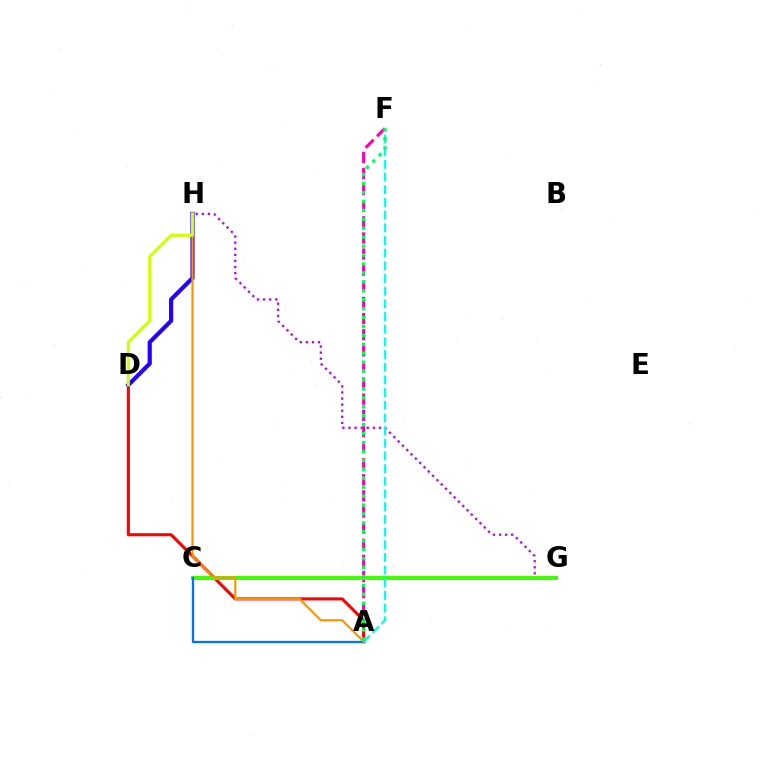{('G', 'H'): [{'color': '#b900ff', 'line_style': 'dotted', 'thickness': 1.65}], ('A', 'F'): [{'color': '#ff00ac', 'line_style': 'dashed', 'thickness': 2.19}, {'color': '#00fff6', 'line_style': 'dashed', 'thickness': 1.72}, {'color': '#00ff5c', 'line_style': 'dotted', 'thickness': 2.43}], ('A', 'D'): [{'color': '#ff0000', 'line_style': 'solid', 'thickness': 2.21}], ('C', 'G'): [{'color': '#3dff00', 'line_style': 'solid', 'thickness': 2.89}], ('D', 'H'): [{'color': '#2500ff', 'line_style': 'solid', 'thickness': 3.0}, {'color': '#d1ff00', 'line_style': 'solid', 'thickness': 2.2}], ('A', 'C'): [{'color': '#0074ff', 'line_style': 'solid', 'thickness': 1.66}], ('A', 'H'): [{'color': '#ff9400', 'line_style': 'solid', 'thickness': 1.56}]}